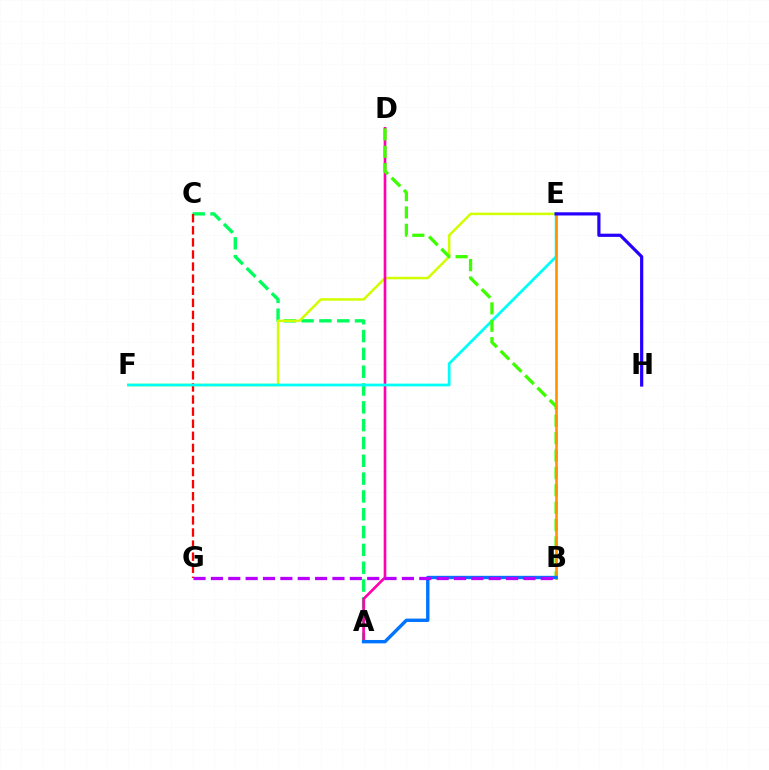{('A', 'C'): [{'color': '#00ff5c', 'line_style': 'dashed', 'thickness': 2.42}], ('E', 'F'): [{'color': '#d1ff00', 'line_style': 'solid', 'thickness': 1.8}, {'color': '#00fff6', 'line_style': 'solid', 'thickness': 1.97}], ('A', 'D'): [{'color': '#ff00ac', 'line_style': 'solid', 'thickness': 1.9}], ('C', 'G'): [{'color': '#ff0000', 'line_style': 'dashed', 'thickness': 1.64}], ('B', 'D'): [{'color': '#3dff00', 'line_style': 'dashed', 'thickness': 2.36}], ('B', 'E'): [{'color': '#ff9400', 'line_style': 'solid', 'thickness': 1.9}], ('E', 'H'): [{'color': '#2500ff', 'line_style': 'solid', 'thickness': 2.3}], ('A', 'B'): [{'color': '#0074ff', 'line_style': 'solid', 'thickness': 2.43}], ('B', 'G'): [{'color': '#b900ff', 'line_style': 'dashed', 'thickness': 2.36}]}